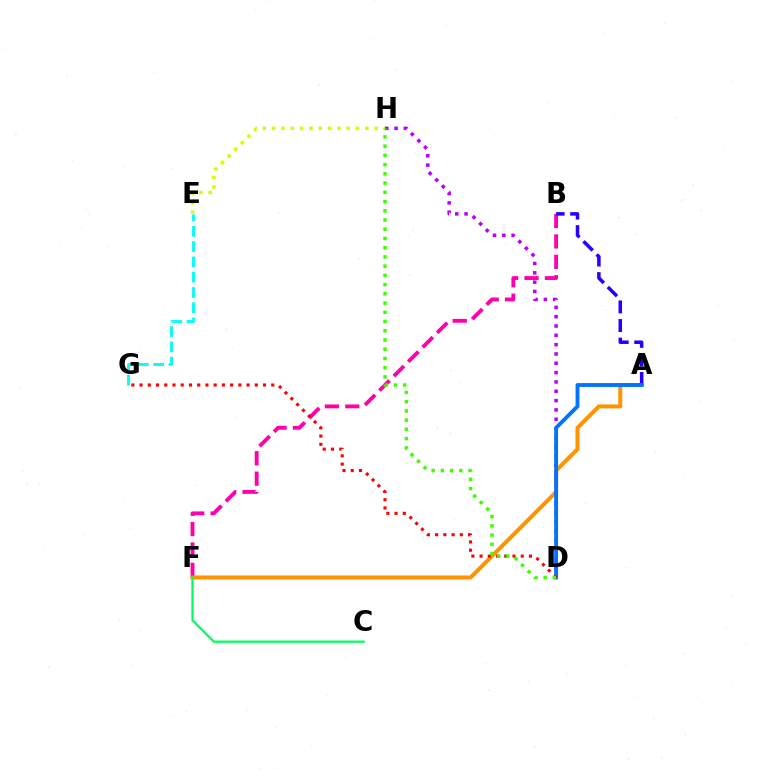{('B', 'F'): [{'color': '#ff00ac', 'line_style': 'dashed', 'thickness': 2.77}], ('A', 'F'): [{'color': '#ff9400', 'line_style': 'solid', 'thickness': 2.89}], ('A', 'B'): [{'color': '#2500ff', 'line_style': 'dashed', 'thickness': 2.53}], ('D', 'H'): [{'color': '#b900ff', 'line_style': 'dotted', 'thickness': 2.53}, {'color': '#3dff00', 'line_style': 'dotted', 'thickness': 2.51}], ('A', 'D'): [{'color': '#0074ff', 'line_style': 'solid', 'thickness': 2.78}], ('E', 'G'): [{'color': '#00fff6', 'line_style': 'dashed', 'thickness': 2.07}], ('D', 'G'): [{'color': '#ff0000', 'line_style': 'dotted', 'thickness': 2.24}], ('E', 'H'): [{'color': '#d1ff00', 'line_style': 'dotted', 'thickness': 2.53}], ('C', 'F'): [{'color': '#00ff5c', 'line_style': 'solid', 'thickness': 1.63}]}